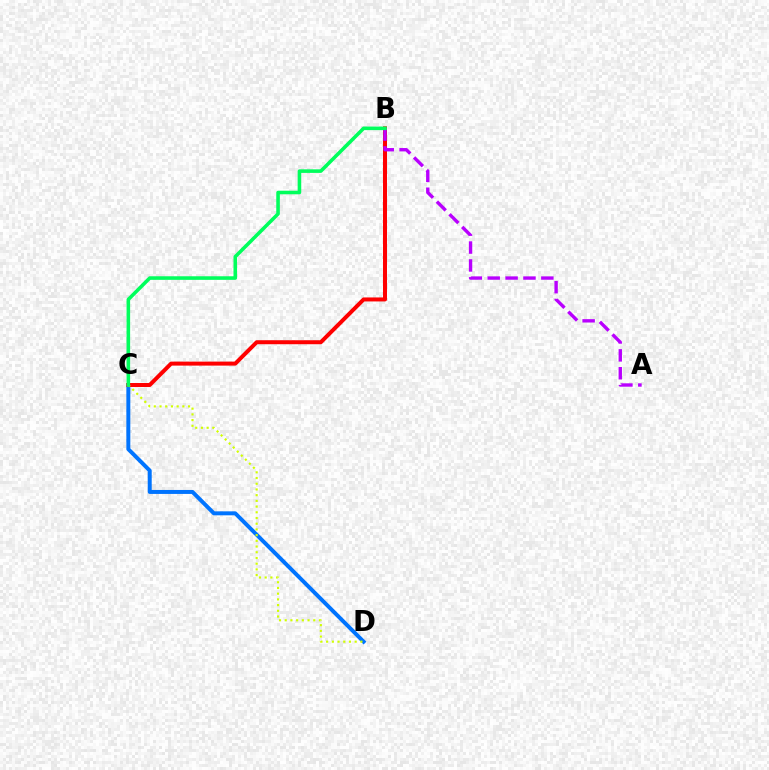{('C', 'D'): [{'color': '#0074ff', 'line_style': 'solid', 'thickness': 2.86}, {'color': '#d1ff00', 'line_style': 'dotted', 'thickness': 1.55}], ('B', 'C'): [{'color': '#ff0000', 'line_style': 'solid', 'thickness': 2.88}, {'color': '#00ff5c', 'line_style': 'solid', 'thickness': 2.58}], ('A', 'B'): [{'color': '#b900ff', 'line_style': 'dashed', 'thickness': 2.43}]}